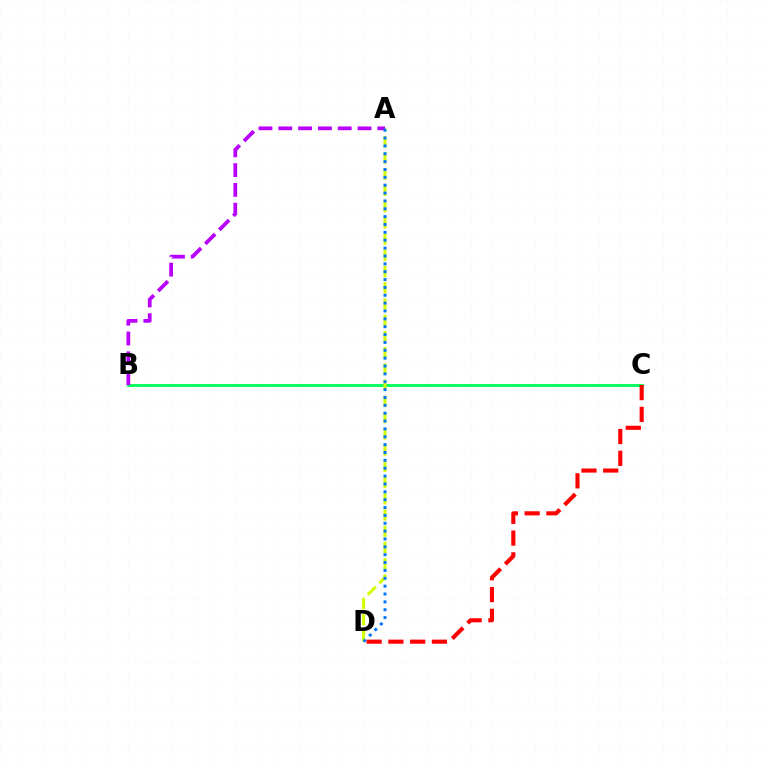{('B', 'C'): [{'color': '#00ff5c', 'line_style': 'solid', 'thickness': 2.05}], ('A', 'D'): [{'color': '#d1ff00', 'line_style': 'dashed', 'thickness': 2.2}, {'color': '#0074ff', 'line_style': 'dotted', 'thickness': 2.14}], ('A', 'B'): [{'color': '#b900ff', 'line_style': 'dashed', 'thickness': 2.69}], ('C', 'D'): [{'color': '#ff0000', 'line_style': 'dashed', 'thickness': 2.96}]}